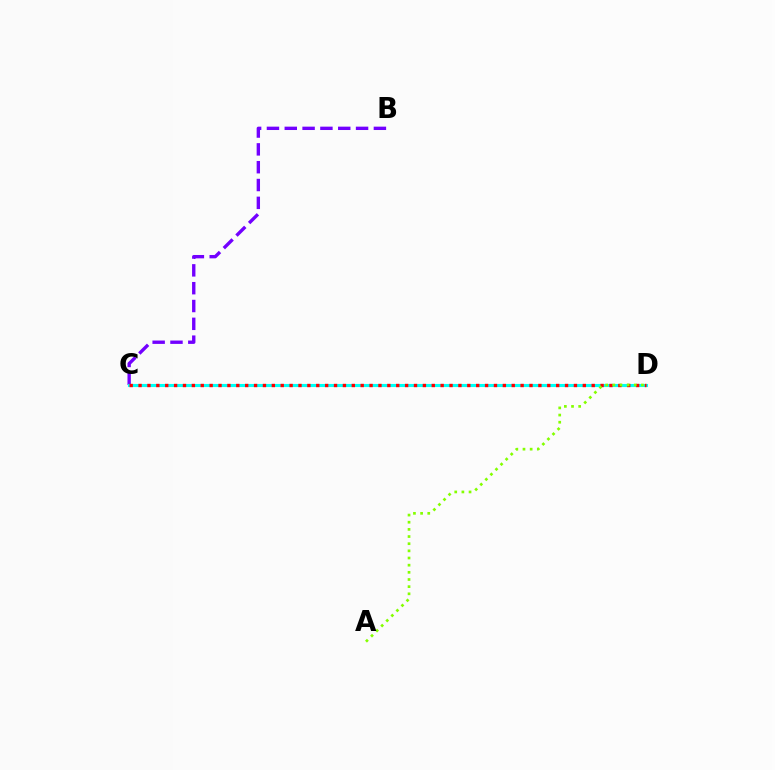{('B', 'C'): [{'color': '#7200ff', 'line_style': 'dashed', 'thickness': 2.42}], ('C', 'D'): [{'color': '#00fff6', 'line_style': 'solid', 'thickness': 2.23}, {'color': '#ff0000', 'line_style': 'dotted', 'thickness': 2.41}], ('A', 'D'): [{'color': '#84ff00', 'line_style': 'dotted', 'thickness': 1.94}]}